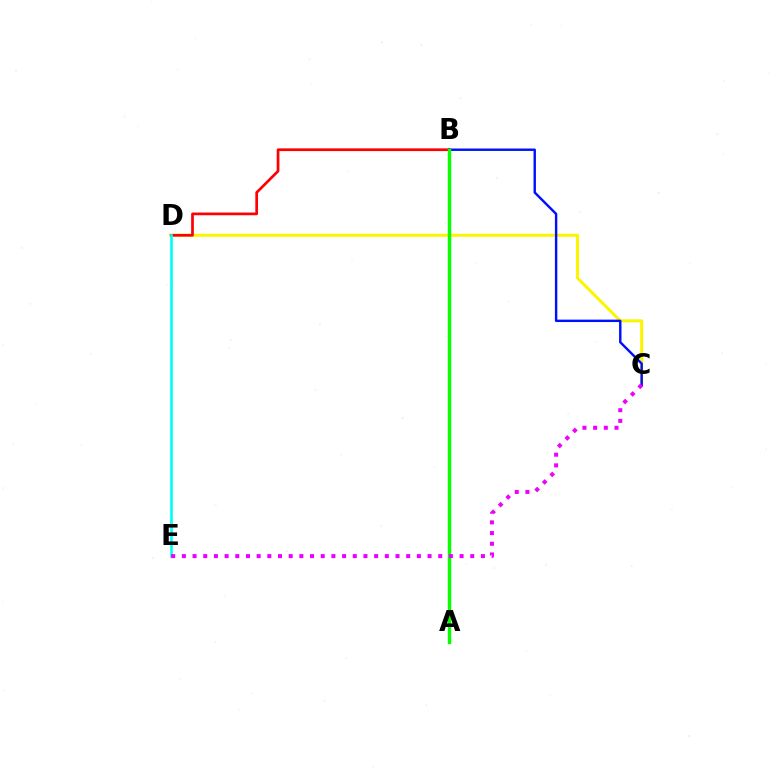{('C', 'D'): [{'color': '#fcf500', 'line_style': 'solid', 'thickness': 2.16}], ('B', 'D'): [{'color': '#ff0000', 'line_style': 'solid', 'thickness': 1.95}], ('B', 'C'): [{'color': '#0010ff', 'line_style': 'solid', 'thickness': 1.74}], ('D', 'E'): [{'color': '#00fff6', 'line_style': 'solid', 'thickness': 1.93}], ('A', 'B'): [{'color': '#08ff00', 'line_style': 'solid', 'thickness': 2.47}], ('C', 'E'): [{'color': '#ee00ff', 'line_style': 'dotted', 'thickness': 2.9}]}